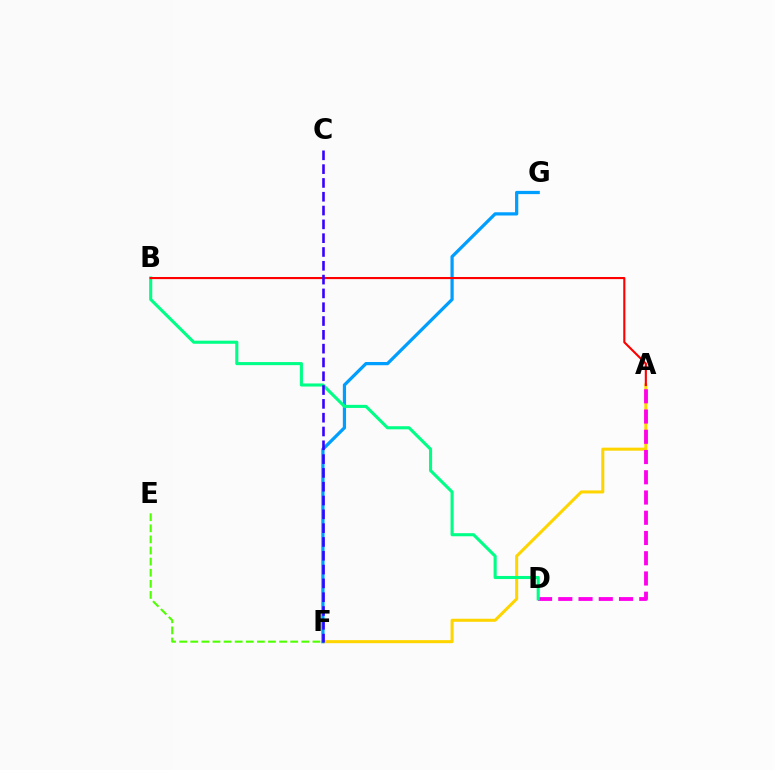{('A', 'F'): [{'color': '#ffd500', 'line_style': 'solid', 'thickness': 2.19}], ('F', 'G'): [{'color': '#009eff', 'line_style': 'solid', 'thickness': 2.33}], ('A', 'D'): [{'color': '#ff00ed', 'line_style': 'dashed', 'thickness': 2.75}], ('E', 'F'): [{'color': '#4fff00', 'line_style': 'dashed', 'thickness': 1.51}], ('B', 'D'): [{'color': '#00ff86', 'line_style': 'solid', 'thickness': 2.23}], ('A', 'B'): [{'color': '#ff0000', 'line_style': 'solid', 'thickness': 1.53}], ('C', 'F'): [{'color': '#3700ff', 'line_style': 'dashed', 'thickness': 1.88}]}